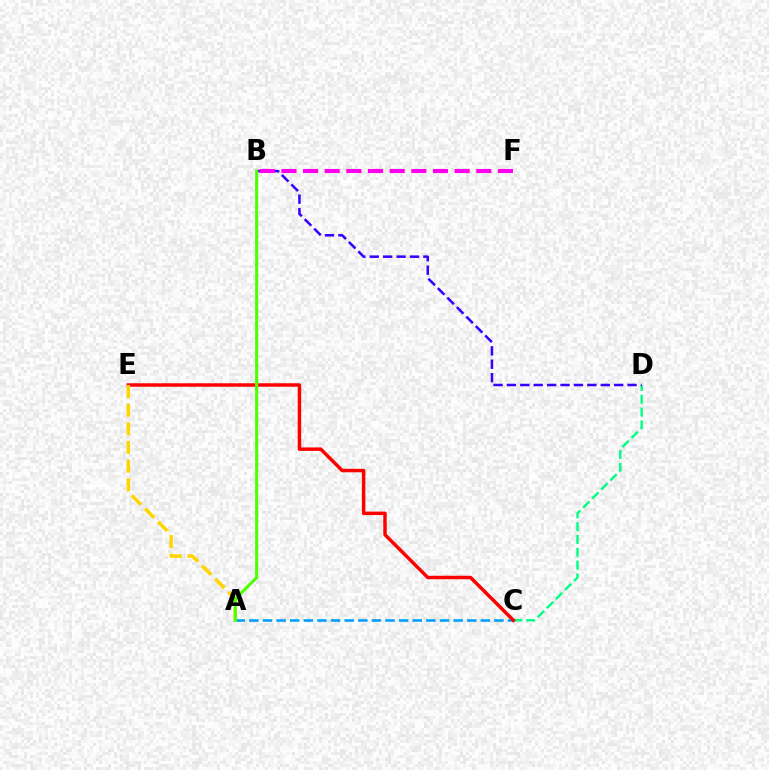{('C', 'D'): [{'color': '#00ff86', 'line_style': 'dashed', 'thickness': 1.74}], ('A', 'C'): [{'color': '#009eff', 'line_style': 'dashed', 'thickness': 1.85}], ('C', 'E'): [{'color': '#ff0000', 'line_style': 'solid', 'thickness': 2.5}], ('B', 'D'): [{'color': '#3700ff', 'line_style': 'dashed', 'thickness': 1.82}], ('A', 'E'): [{'color': '#ffd500', 'line_style': 'dashed', 'thickness': 2.53}], ('A', 'B'): [{'color': '#4fff00', 'line_style': 'solid', 'thickness': 2.25}], ('B', 'F'): [{'color': '#ff00ed', 'line_style': 'dashed', 'thickness': 2.94}]}